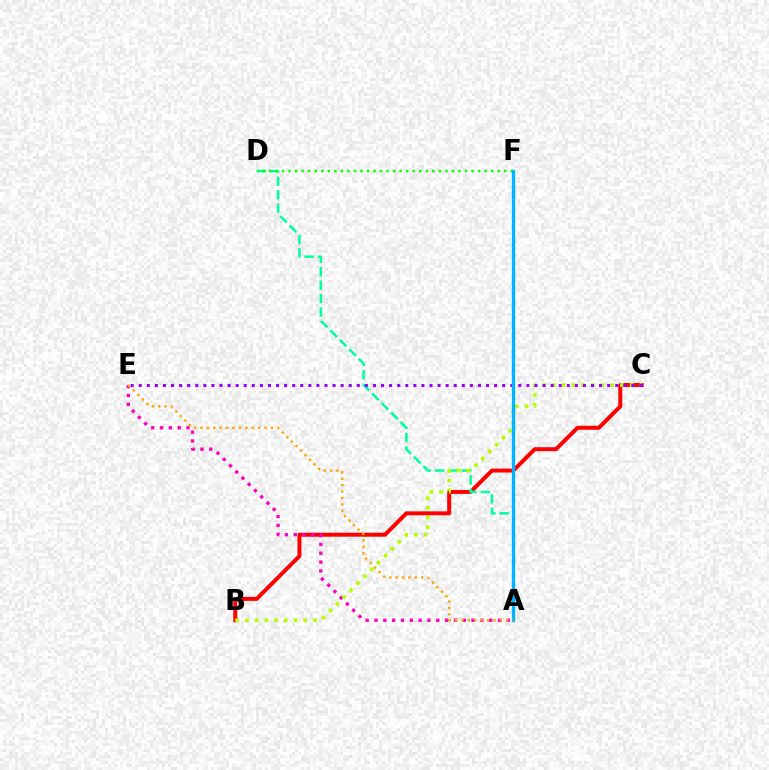{('A', 'F'): [{'color': '#0010ff', 'line_style': 'solid', 'thickness': 1.88}, {'color': '#00b5ff', 'line_style': 'solid', 'thickness': 2.4}], ('B', 'C'): [{'color': '#ff0000', 'line_style': 'solid', 'thickness': 2.86}, {'color': '#b3ff00', 'line_style': 'dotted', 'thickness': 2.64}], ('A', 'D'): [{'color': '#00ff9d', 'line_style': 'dashed', 'thickness': 1.82}], ('D', 'F'): [{'color': '#08ff00', 'line_style': 'dotted', 'thickness': 1.78}], ('A', 'E'): [{'color': '#ff00bd', 'line_style': 'dotted', 'thickness': 2.4}, {'color': '#ffa500', 'line_style': 'dotted', 'thickness': 1.74}], ('C', 'E'): [{'color': '#9b00ff', 'line_style': 'dotted', 'thickness': 2.19}]}